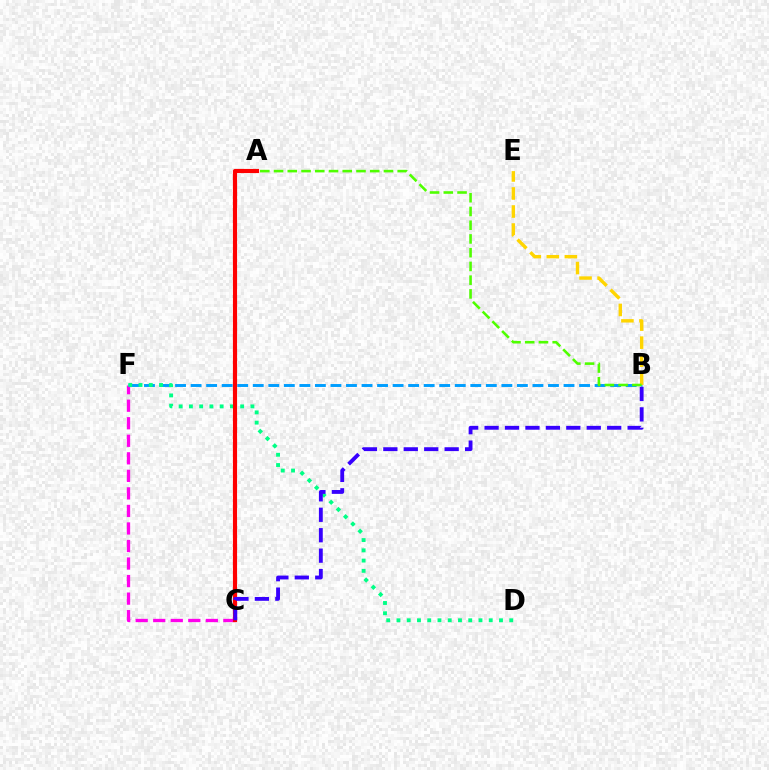{('C', 'F'): [{'color': '#ff00ed', 'line_style': 'dashed', 'thickness': 2.38}], ('B', 'F'): [{'color': '#009eff', 'line_style': 'dashed', 'thickness': 2.11}], ('D', 'F'): [{'color': '#00ff86', 'line_style': 'dotted', 'thickness': 2.79}], ('B', 'E'): [{'color': '#ffd500', 'line_style': 'dashed', 'thickness': 2.45}], ('A', 'C'): [{'color': '#ff0000', 'line_style': 'solid', 'thickness': 2.98}], ('A', 'B'): [{'color': '#4fff00', 'line_style': 'dashed', 'thickness': 1.87}], ('B', 'C'): [{'color': '#3700ff', 'line_style': 'dashed', 'thickness': 2.78}]}